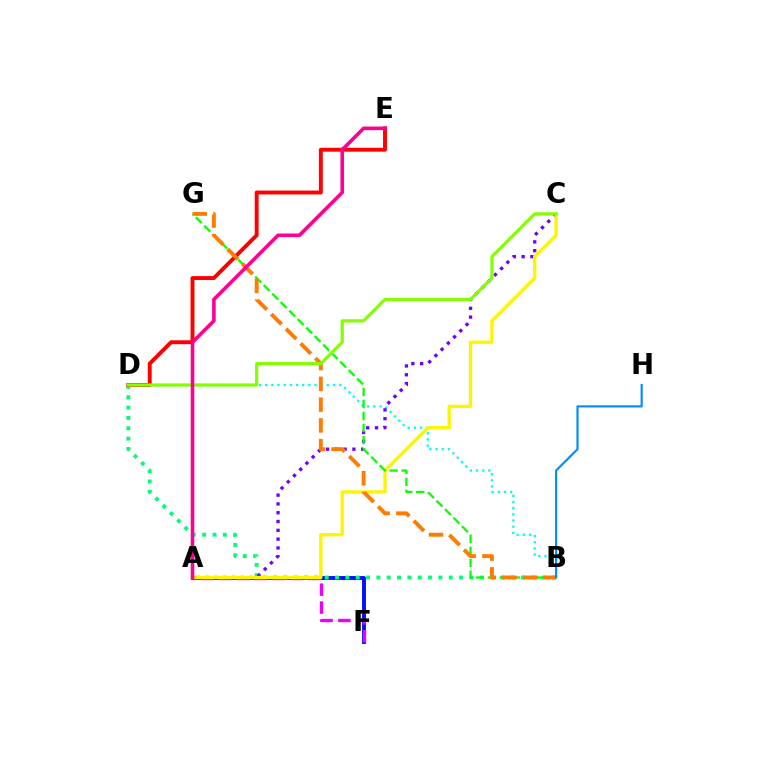{('A', 'F'): [{'color': '#0010ff', 'line_style': 'solid', 'thickness': 2.81}, {'color': '#ee00ff', 'line_style': 'dashed', 'thickness': 2.43}], ('B', 'D'): [{'color': '#00fff6', 'line_style': 'dotted', 'thickness': 1.67}, {'color': '#00ff74', 'line_style': 'dotted', 'thickness': 2.81}], ('A', 'C'): [{'color': '#7200ff', 'line_style': 'dotted', 'thickness': 2.39}, {'color': '#fcf500', 'line_style': 'solid', 'thickness': 2.39}], ('D', 'E'): [{'color': '#ff0000', 'line_style': 'solid', 'thickness': 2.82}], ('B', 'G'): [{'color': '#08ff00', 'line_style': 'dashed', 'thickness': 1.63}, {'color': '#ff7c00', 'line_style': 'dashed', 'thickness': 2.82}], ('B', 'H'): [{'color': '#008cff', 'line_style': 'solid', 'thickness': 1.55}], ('C', 'D'): [{'color': '#84ff00', 'line_style': 'solid', 'thickness': 2.3}], ('A', 'E'): [{'color': '#ff0094', 'line_style': 'solid', 'thickness': 2.59}]}